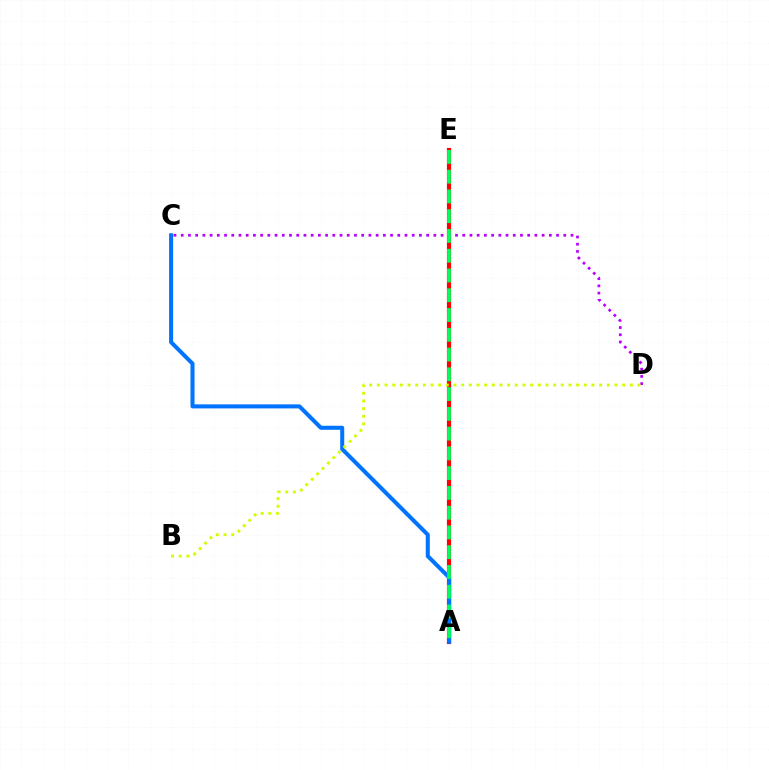{('A', 'E'): [{'color': '#ff0000', 'line_style': 'solid', 'thickness': 3.0}, {'color': '#00ff5c', 'line_style': 'dashed', 'thickness': 2.69}], ('C', 'D'): [{'color': '#b900ff', 'line_style': 'dotted', 'thickness': 1.96}], ('A', 'C'): [{'color': '#0074ff', 'line_style': 'solid', 'thickness': 2.91}], ('B', 'D'): [{'color': '#d1ff00', 'line_style': 'dotted', 'thickness': 2.08}]}